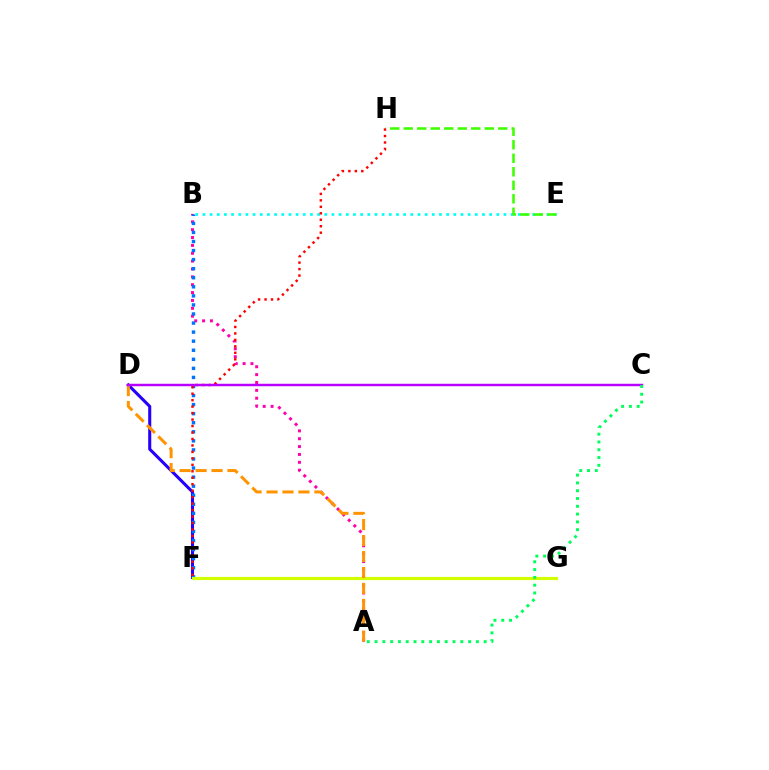{('B', 'E'): [{'color': '#00fff6', 'line_style': 'dotted', 'thickness': 1.95}], ('A', 'B'): [{'color': '#ff00ac', 'line_style': 'dotted', 'thickness': 2.14}], ('D', 'F'): [{'color': '#2500ff', 'line_style': 'solid', 'thickness': 2.2}], ('E', 'H'): [{'color': '#3dff00', 'line_style': 'dashed', 'thickness': 1.83}], ('B', 'F'): [{'color': '#0074ff', 'line_style': 'dotted', 'thickness': 2.46}], ('F', 'G'): [{'color': '#d1ff00', 'line_style': 'solid', 'thickness': 2.27}], ('A', 'D'): [{'color': '#ff9400', 'line_style': 'dashed', 'thickness': 2.17}], ('F', 'H'): [{'color': '#ff0000', 'line_style': 'dotted', 'thickness': 1.76}], ('C', 'D'): [{'color': '#b900ff', 'line_style': 'solid', 'thickness': 1.78}], ('A', 'C'): [{'color': '#00ff5c', 'line_style': 'dotted', 'thickness': 2.12}]}